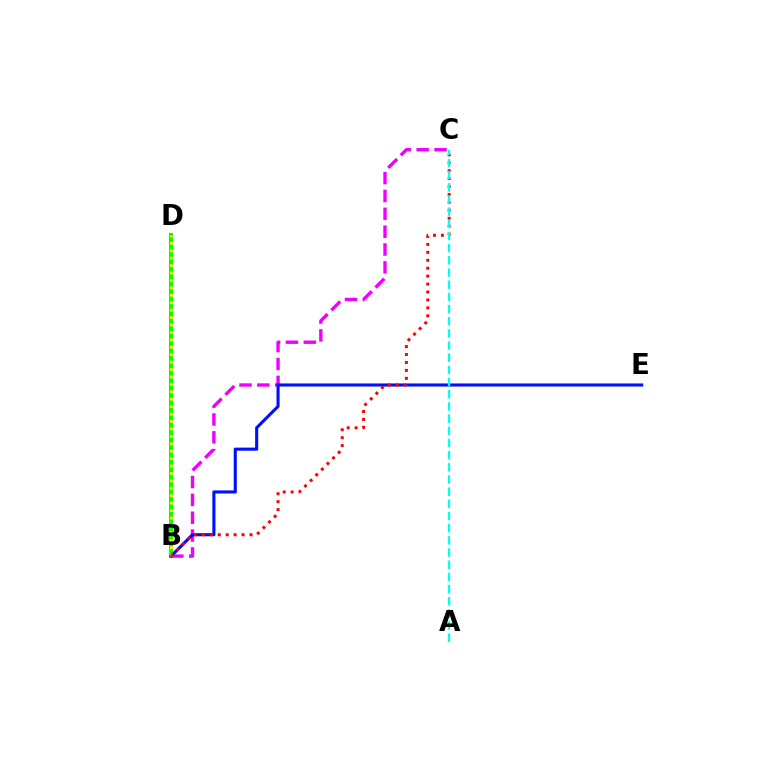{('B', 'D'): [{'color': '#08ff00', 'line_style': 'solid', 'thickness': 2.95}, {'color': '#fcf500', 'line_style': 'dotted', 'thickness': 2.02}], ('B', 'C'): [{'color': '#ee00ff', 'line_style': 'dashed', 'thickness': 2.43}, {'color': '#ff0000', 'line_style': 'dotted', 'thickness': 2.15}], ('B', 'E'): [{'color': '#0010ff', 'line_style': 'solid', 'thickness': 2.23}], ('A', 'C'): [{'color': '#00fff6', 'line_style': 'dashed', 'thickness': 1.65}]}